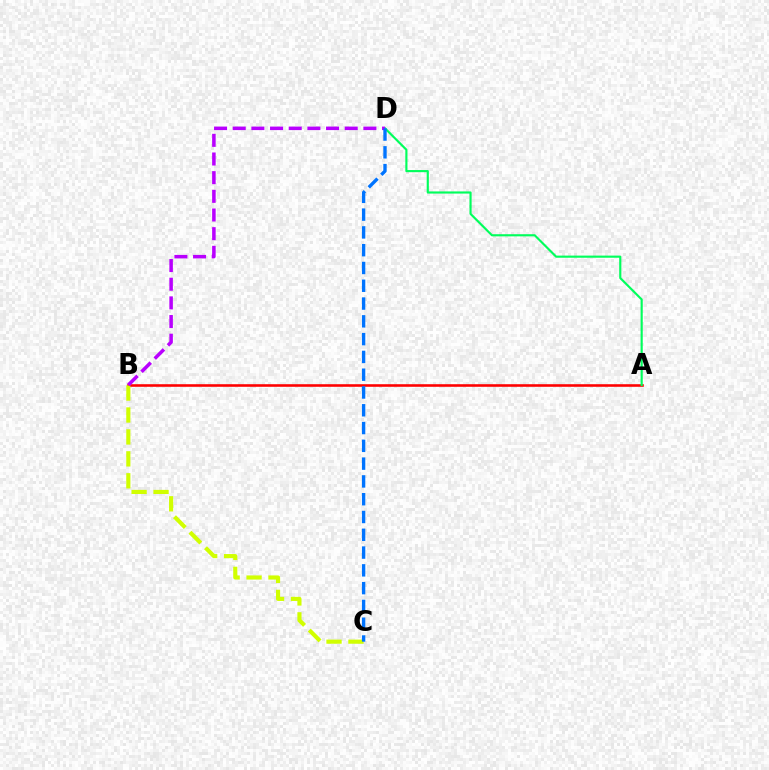{('A', 'B'): [{'color': '#ff0000', 'line_style': 'solid', 'thickness': 1.86}], ('B', 'C'): [{'color': '#d1ff00', 'line_style': 'dashed', 'thickness': 2.98}], ('A', 'D'): [{'color': '#00ff5c', 'line_style': 'solid', 'thickness': 1.55}], ('B', 'D'): [{'color': '#b900ff', 'line_style': 'dashed', 'thickness': 2.54}], ('C', 'D'): [{'color': '#0074ff', 'line_style': 'dashed', 'thickness': 2.42}]}